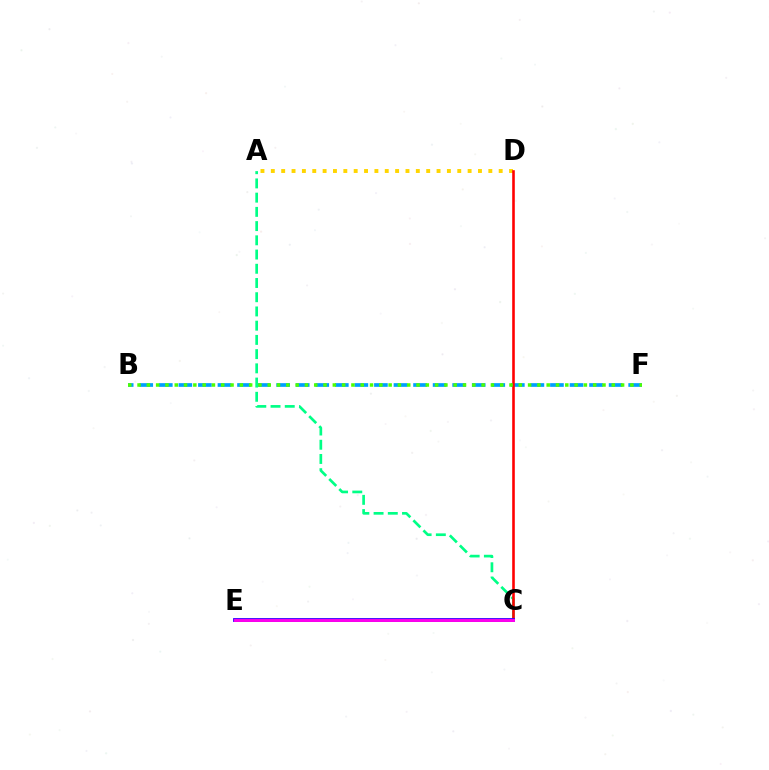{('B', 'F'): [{'color': '#009eff', 'line_style': 'dashed', 'thickness': 2.66}, {'color': '#4fff00', 'line_style': 'dotted', 'thickness': 2.53}], ('A', 'C'): [{'color': '#00ff86', 'line_style': 'dashed', 'thickness': 1.93}], ('A', 'D'): [{'color': '#ffd500', 'line_style': 'dotted', 'thickness': 2.81}], ('C', 'D'): [{'color': '#ff0000', 'line_style': 'solid', 'thickness': 1.87}], ('C', 'E'): [{'color': '#3700ff', 'line_style': 'solid', 'thickness': 2.75}, {'color': '#ff00ed', 'line_style': 'solid', 'thickness': 2.09}]}